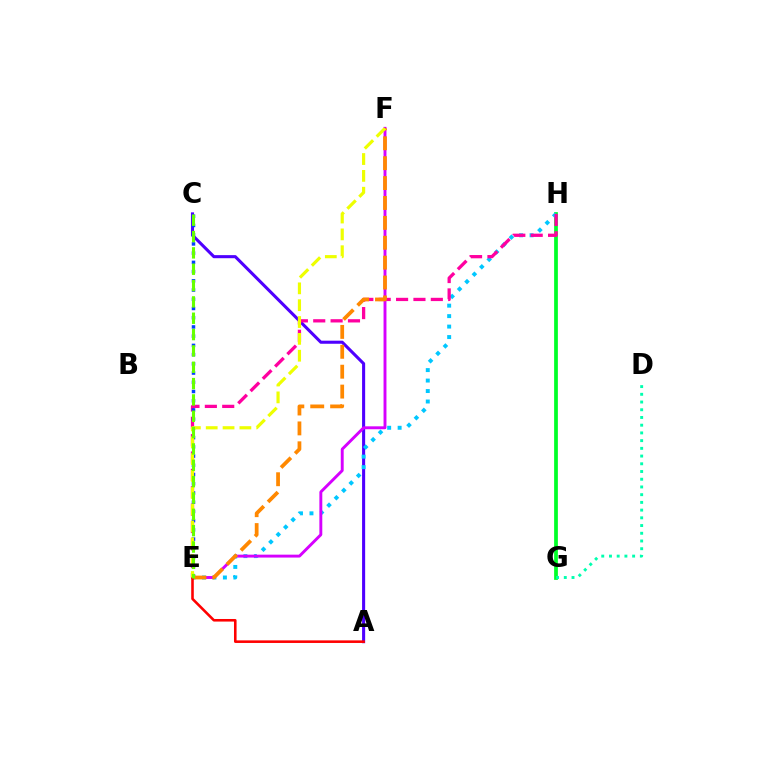{('G', 'H'): [{'color': '#00ff27', 'line_style': 'solid', 'thickness': 2.69}], ('A', 'C'): [{'color': '#4f00ff', 'line_style': 'solid', 'thickness': 2.22}], ('E', 'H'): [{'color': '#00c7ff', 'line_style': 'dotted', 'thickness': 2.85}, {'color': '#ff00a0', 'line_style': 'dashed', 'thickness': 2.36}], ('E', 'F'): [{'color': '#d600ff', 'line_style': 'solid', 'thickness': 2.1}, {'color': '#ff8800', 'line_style': 'dashed', 'thickness': 2.7}, {'color': '#eeff00', 'line_style': 'dashed', 'thickness': 2.29}], ('C', 'E'): [{'color': '#003fff', 'line_style': 'dotted', 'thickness': 2.51}, {'color': '#66ff00', 'line_style': 'dashed', 'thickness': 2.22}], ('A', 'E'): [{'color': '#ff0000', 'line_style': 'solid', 'thickness': 1.86}], ('D', 'G'): [{'color': '#00ffaf', 'line_style': 'dotted', 'thickness': 2.1}]}